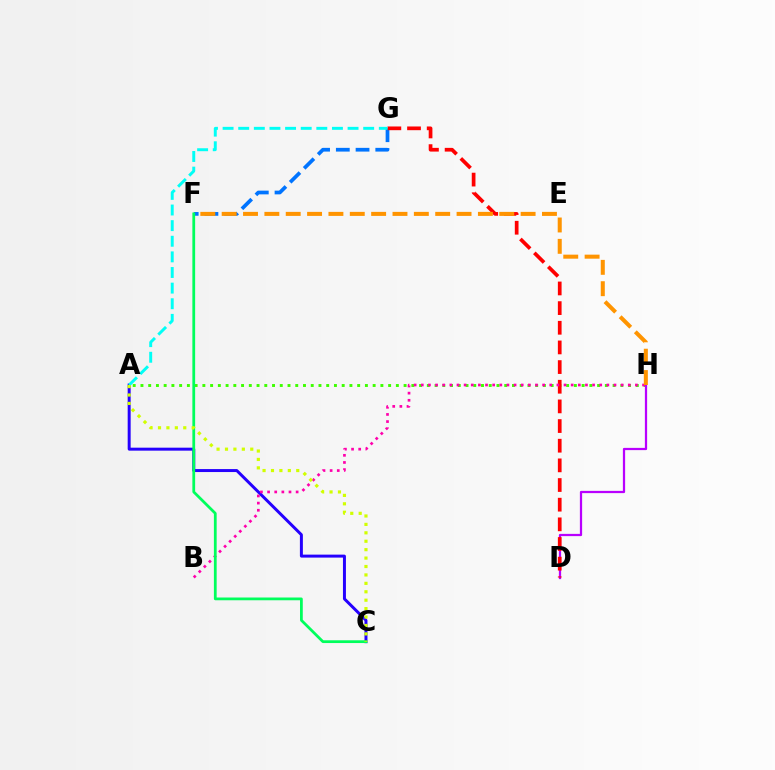{('A', 'H'): [{'color': '#3dff00', 'line_style': 'dotted', 'thickness': 2.1}], ('A', 'C'): [{'color': '#2500ff', 'line_style': 'solid', 'thickness': 2.14}, {'color': '#d1ff00', 'line_style': 'dotted', 'thickness': 2.29}], ('D', 'H'): [{'color': '#b900ff', 'line_style': 'solid', 'thickness': 1.62}], ('F', 'G'): [{'color': '#0074ff', 'line_style': 'dashed', 'thickness': 2.68}], ('D', 'G'): [{'color': '#ff0000', 'line_style': 'dashed', 'thickness': 2.67}], ('B', 'H'): [{'color': '#ff00ac', 'line_style': 'dotted', 'thickness': 1.94}], ('A', 'G'): [{'color': '#00fff6', 'line_style': 'dashed', 'thickness': 2.12}], ('F', 'H'): [{'color': '#ff9400', 'line_style': 'dashed', 'thickness': 2.9}], ('C', 'F'): [{'color': '#00ff5c', 'line_style': 'solid', 'thickness': 1.99}]}